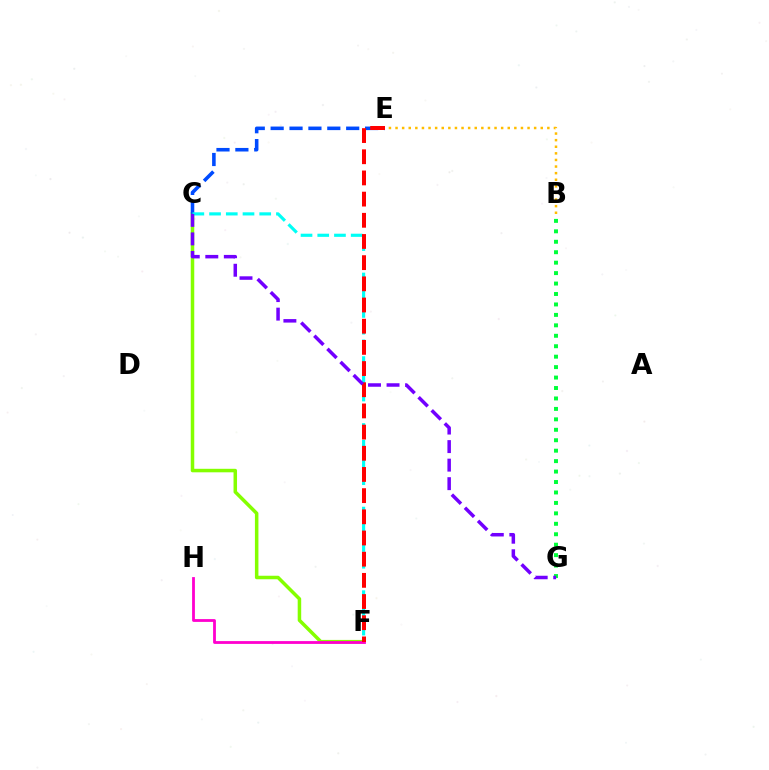{('B', 'G'): [{'color': '#00ff39', 'line_style': 'dotted', 'thickness': 2.84}], ('C', 'F'): [{'color': '#84ff00', 'line_style': 'solid', 'thickness': 2.52}, {'color': '#00fff6', 'line_style': 'dashed', 'thickness': 2.27}], ('B', 'E'): [{'color': '#ffbd00', 'line_style': 'dotted', 'thickness': 1.79}], ('C', 'E'): [{'color': '#004bff', 'line_style': 'dashed', 'thickness': 2.57}], ('F', 'H'): [{'color': '#ff00cf', 'line_style': 'solid', 'thickness': 2.02}], ('E', 'F'): [{'color': '#ff0000', 'line_style': 'dashed', 'thickness': 2.88}], ('C', 'G'): [{'color': '#7200ff', 'line_style': 'dashed', 'thickness': 2.52}]}